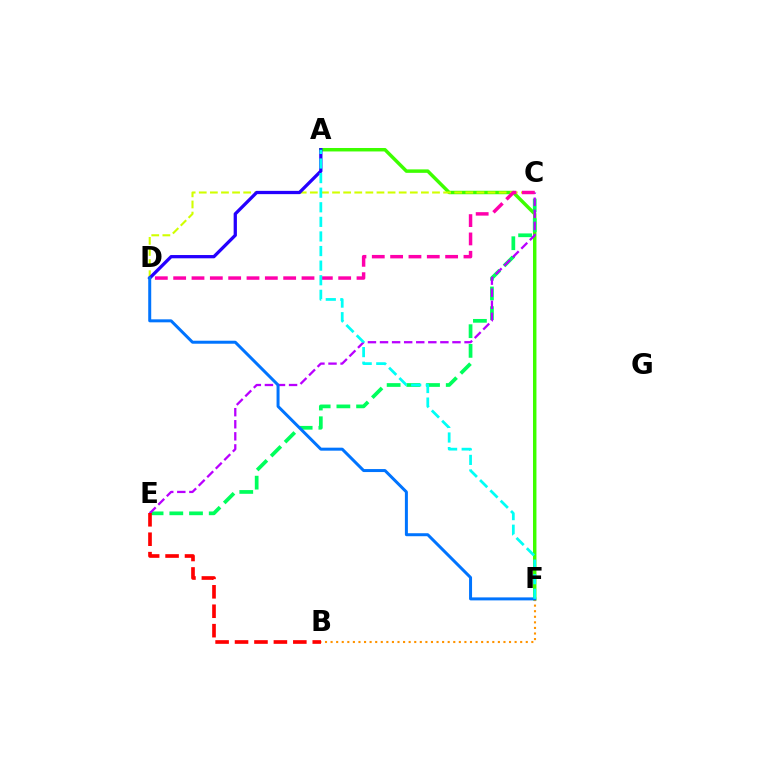{('A', 'F'): [{'color': '#3dff00', 'line_style': 'solid', 'thickness': 2.49}, {'color': '#00fff6', 'line_style': 'dashed', 'thickness': 1.98}], ('C', 'D'): [{'color': '#d1ff00', 'line_style': 'dashed', 'thickness': 1.51}, {'color': '#ff00ac', 'line_style': 'dashed', 'thickness': 2.49}], ('C', 'E'): [{'color': '#00ff5c', 'line_style': 'dashed', 'thickness': 2.68}, {'color': '#b900ff', 'line_style': 'dashed', 'thickness': 1.64}], ('B', 'F'): [{'color': '#ff9400', 'line_style': 'dotted', 'thickness': 1.52}], ('A', 'D'): [{'color': '#2500ff', 'line_style': 'solid', 'thickness': 2.36}], ('B', 'E'): [{'color': '#ff0000', 'line_style': 'dashed', 'thickness': 2.64}], ('D', 'F'): [{'color': '#0074ff', 'line_style': 'solid', 'thickness': 2.15}]}